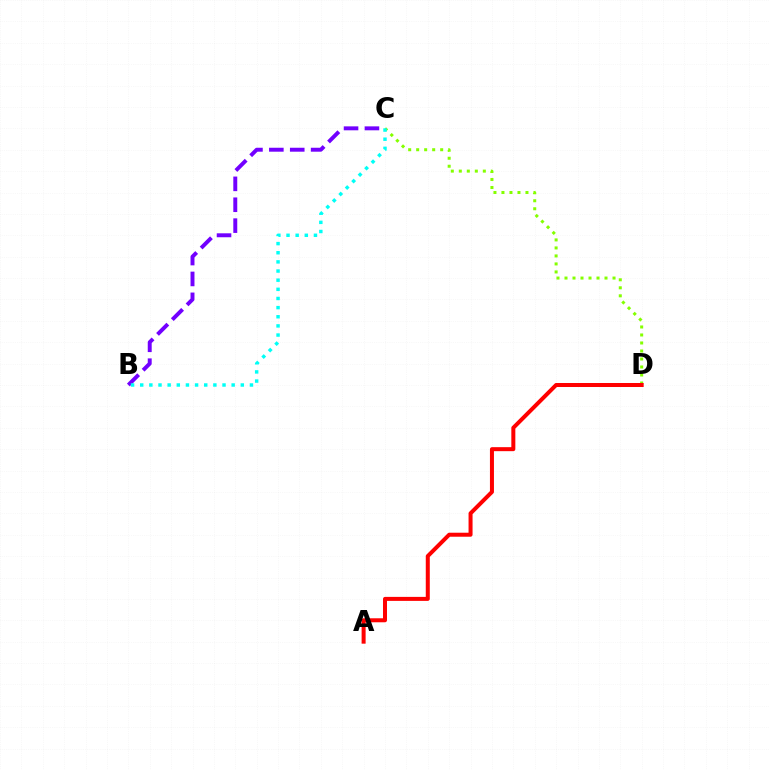{('C', 'D'): [{'color': '#84ff00', 'line_style': 'dotted', 'thickness': 2.17}], ('B', 'C'): [{'color': '#7200ff', 'line_style': 'dashed', 'thickness': 2.84}, {'color': '#00fff6', 'line_style': 'dotted', 'thickness': 2.48}], ('A', 'D'): [{'color': '#ff0000', 'line_style': 'solid', 'thickness': 2.88}]}